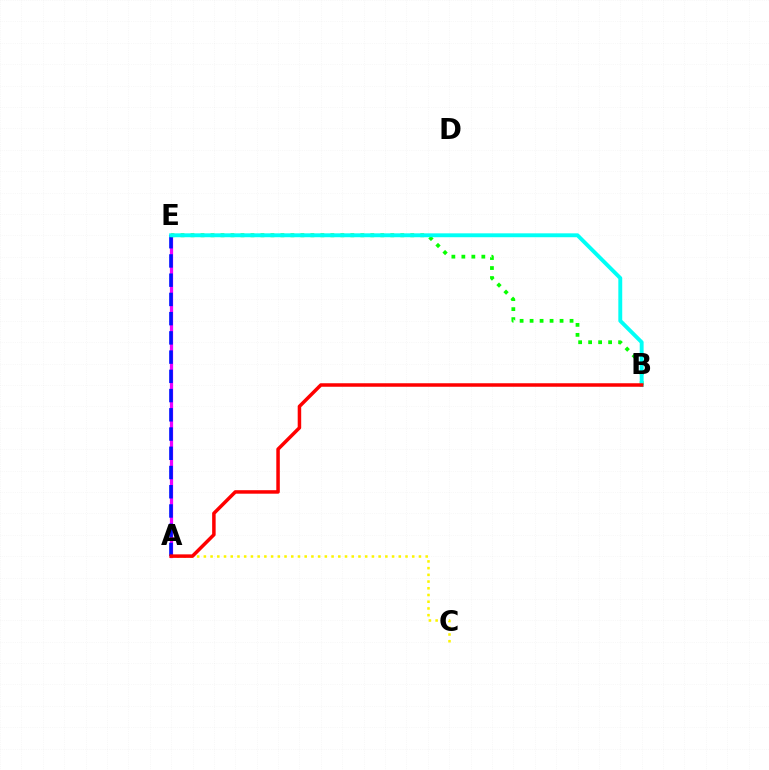{('A', 'E'): [{'color': '#ee00ff', 'line_style': 'solid', 'thickness': 2.33}, {'color': '#0010ff', 'line_style': 'dashed', 'thickness': 2.61}], ('B', 'E'): [{'color': '#08ff00', 'line_style': 'dotted', 'thickness': 2.71}, {'color': '#00fff6', 'line_style': 'solid', 'thickness': 2.8}], ('A', 'C'): [{'color': '#fcf500', 'line_style': 'dotted', 'thickness': 1.83}], ('A', 'B'): [{'color': '#ff0000', 'line_style': 'solid', 'thickness': 2.52}]}